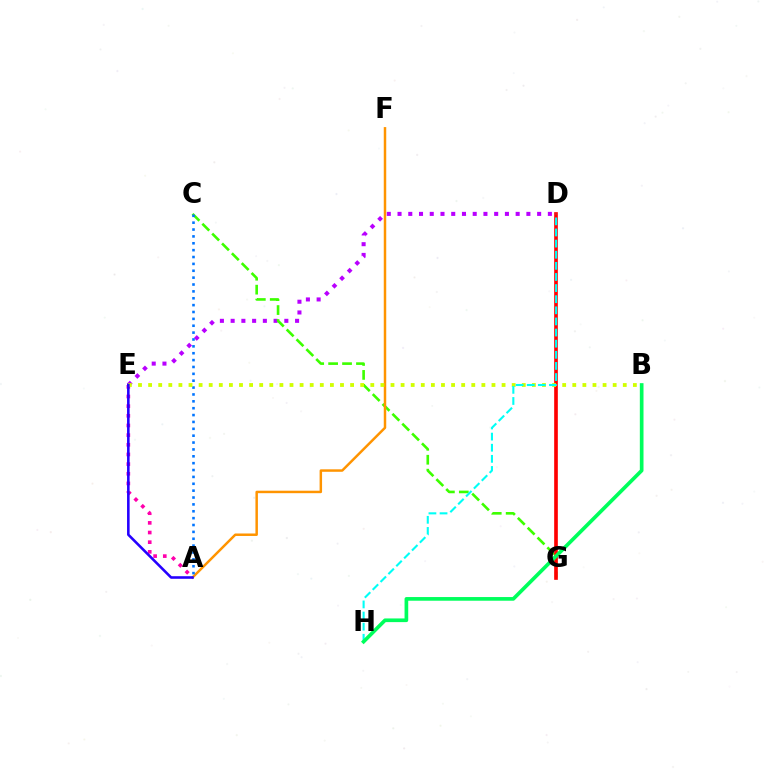{('D', 'E'): [{'color': '#b900ff', 'line_style': 'dotted', 'thickness': 2.92}], ('C', 'G'): [{'color': '#3dff00', 'line_style': 'dashed', 'thickness': 1.89}], ('A', 'F'): [{'color': '#ff9400', 'line_style': 'solid', 'thickness': 1.78}], ('A', 'E'): [{'color': '#ff00ac', 'line_style': 'dotted', 'thickness': 2.62}, {'color': '#2500ff', 'line_style': 'solid', 'thickness': 1.86}], ('D', 'G'): [{'color': '#ff0000', 'line_style': 'solid', 'thickness': 2.63}], ('A', 'C'): [{'color': '#0074ff', 'line_style': 'dotted', 'thickness': 1.87}], ('B', 'E'): [{'color': '#d1ff00', 'line_style': 'dotted', 'thickness': 2.74}], ('D', 'H'): [{'color': '#00fff6', 'line_style': 'dashed', 'thickness': 1.51}], ('B', 'H'): [{'color': '#00ff5c', 'line_style': 'solid', 'thickness': 2.65}]}